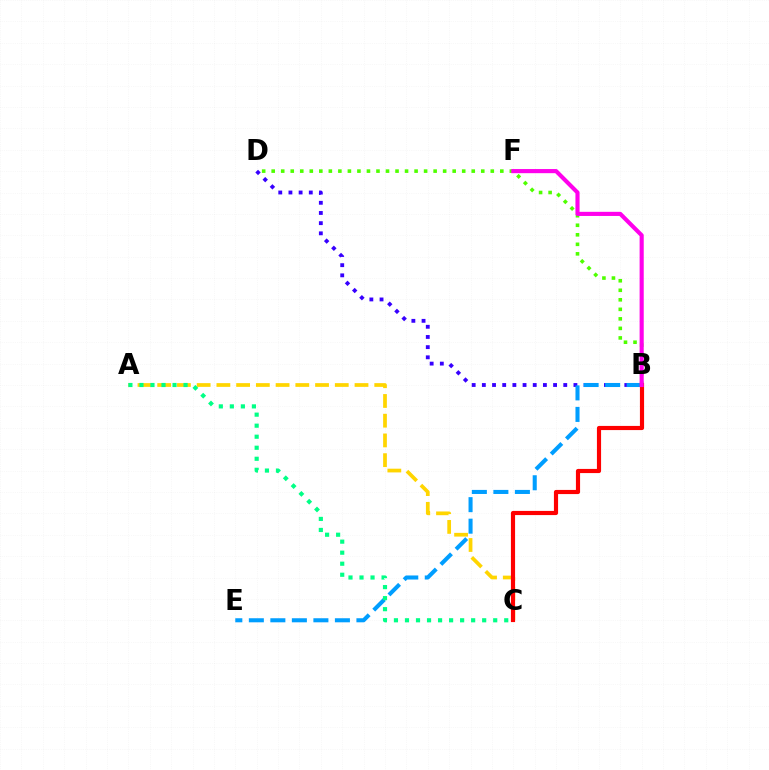{('B', 'D'): [{'color': '#3700ff', 'line_style': 'dotted', 'thickness': 2.76}, {'color': '#4fff00', 'line_style': 'dotted', 'thickness': 2.59}], ('B', 'E'): [{'color': '#009eff', 'line_style': 'dashed', 'thickness': 2.92}], ('A', 'C'): [{'color': '#ffd500', 'line_style': 'dashed', 'thickness': 2.68}, {'color': '#00ff86', 'line_style': 'dotted', 'thickness': 3.0}], ('B', 'C'): [{'color': '#ff0000', 'line_style': 'solid', 'thickness': 2.99}], ('B', 'F'): [{'color': '#ff00ed', 'line_style': 'solid', 'thickness': 2.97}]}